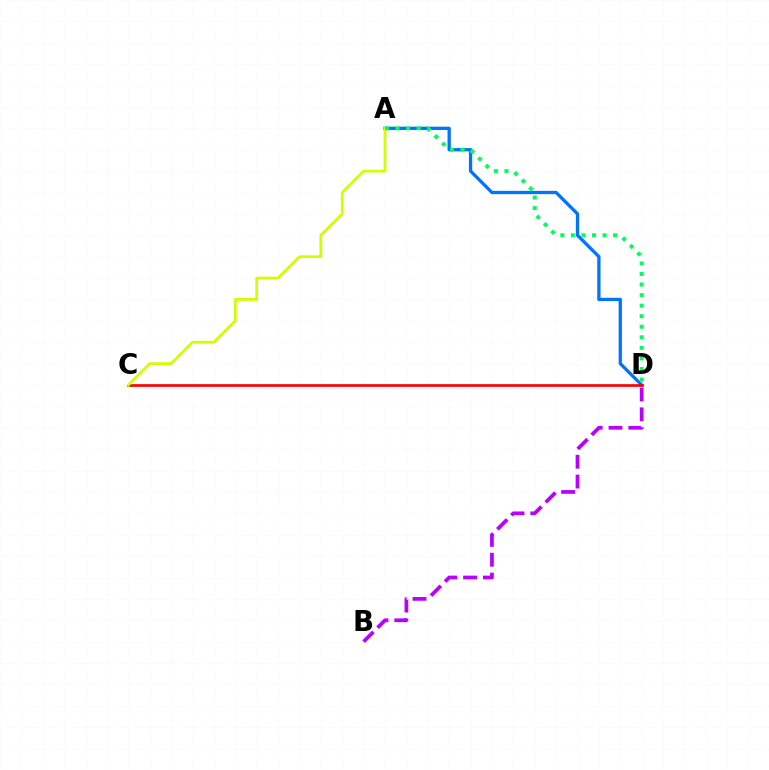{('A', 'D'): [{'color': '#0074ff', 'line_style': 'solid', 'thickness': 2.36}, {'color': '#00ff5c', 'line_style': 'dotted', 'thickness': 2.87}], ('C', 'D'): [{'color': '#ff0000', 'line_style': 'solid', 'thickness': 1.93}], ('A', 'C'): [{'color': '#d1ff00', 'line_style': 'solid', 'thickness': 2.0}], ('B', 'D'): [{'color': '#b900ff', 'line_style': 'dashed', 'thickness': 2.69}]}